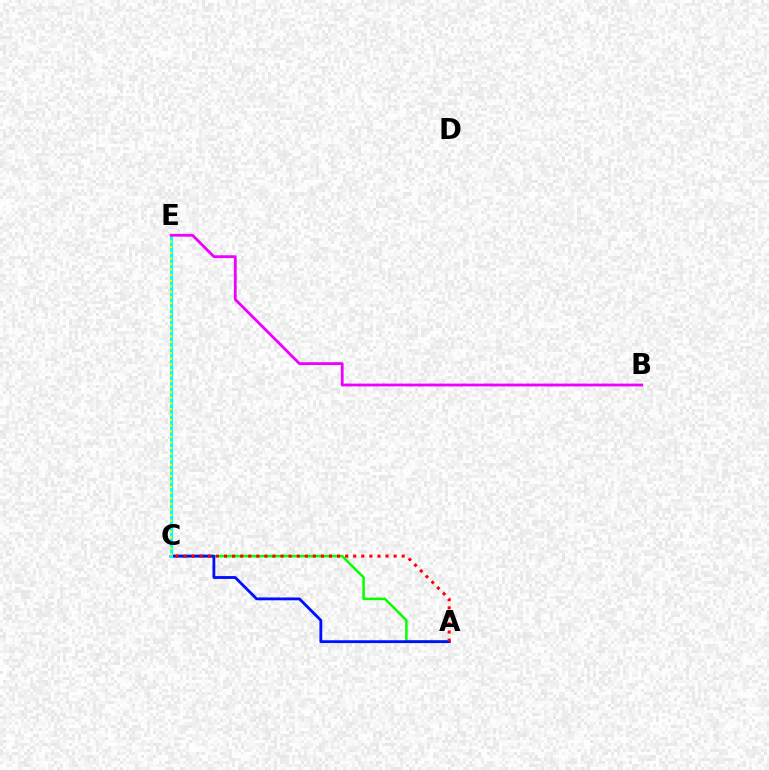{('A', 'C'): [{'color': '#08ff00', 'line_style': 'solid', 'thickness': 1.8}, {'color': '#0010ff', 'line_style': 'solid', 'thickness': 2.04}, {'color': '#ff0000', 'line_style': 'dotted', 'thickness': 2.19}], ('C', 'E'): [{'color': '#00fff6', 'line_style': 'solid', 'thickness': 2.19}, {'color': '#fcf500', 'line_style': 'dotted', 'thickness': 1.52}], ('B', 'E'): [{'color': '#ee00ff', 'line_style': 'solid', 'thickness': 2.01}]}